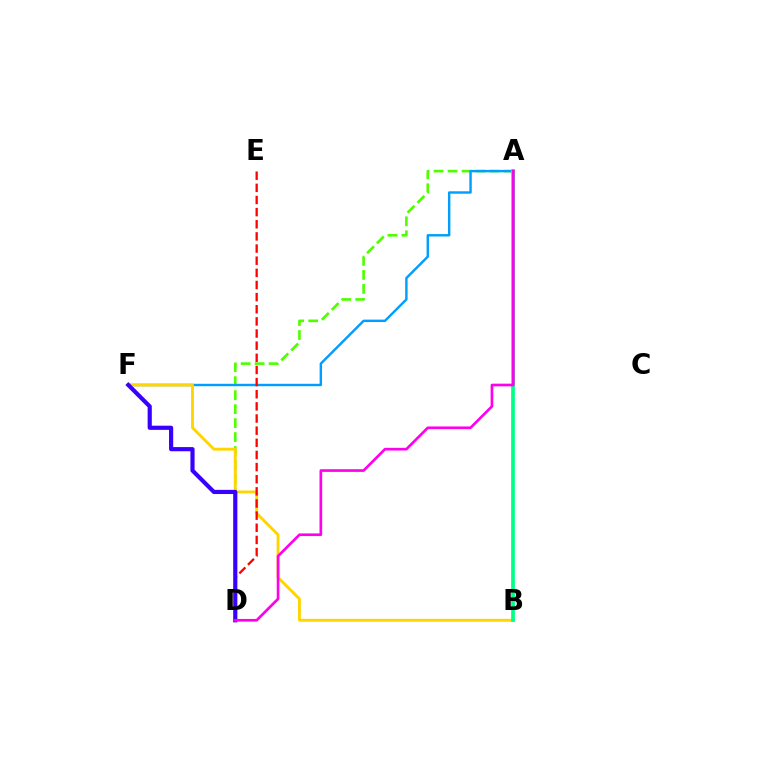{('A', 'D'): [{'color': '#4fff00', 'line_style': 'dashed', 'thickness': 1.9}, {'color': '#ff00ed', 'line_style': 'solid', 'thickness': 1.92}], ('A', 'F'): [{'color': '#009eff', 'line_style': 'solid', 'thickness': 1.74}], ('B', 'F'): [{'color': '#ffd500', 'line_style': 'solid', 'thickness': 2.07}], ('D', 'E'): [{'color': '#ff0000', 'line_style': 'dashed', 'thickness': 1.65}], ('D', 'F'): [{'color': '#3700ff', 'line_style': 'solid', 'thickness': 3.0}], ('A', 'B'): [{'color': '#00ff86', 'line_style': 'solid', 'thickness': 2.67}]}